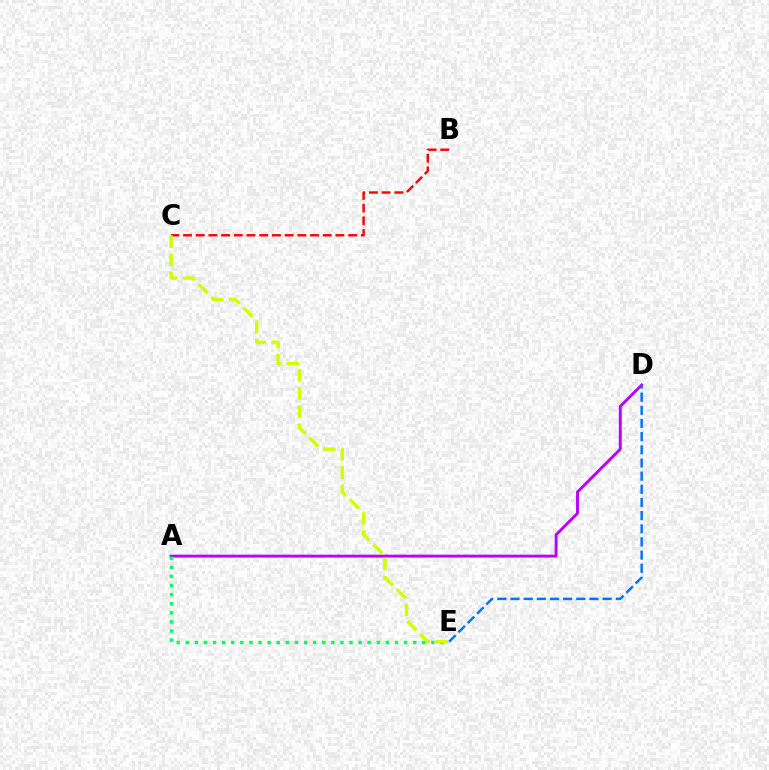{('A', 'D'): [{'color': '#b900ff', 'line_style': 'solid', 'thickness': 2.09}], ('A', 'E'): [{'color': '#00ff5c', 'line_style': 'dotted', 'thickness': 2.47}], ('B', 'C'): [{'color': '#ff0000', 'line_style': 'dashed', 'thickness': 1.73}], ('C', 'E'): [{'color': '#d1ff00', 'line_style': 'dashed', 'thickness': 2.48}], ('D', 'E'): [{'color': '#0074ff', 'line_style': 'dashed', 'thickness': 1.79}]}